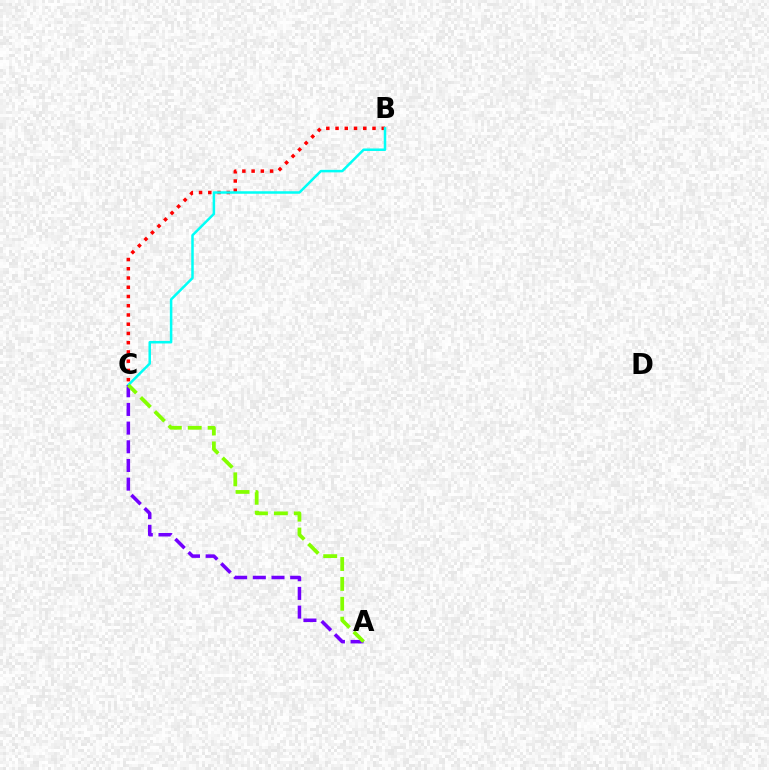{('B', 'C'): [{'color': '#ff0000', 'line_style': 'dotted', 'thickness': 2.51}, {'color': '#00fff6', 'line_style': 'solid', 'thickness': 1.81}], ('A', 'C'): [{'color': '#7200ff', 'line_style': 'dashed', 'thickness': 2.54}, {'color': '#84ff00', 'line_style': 'dashed', 'thickness': 2.7}]}